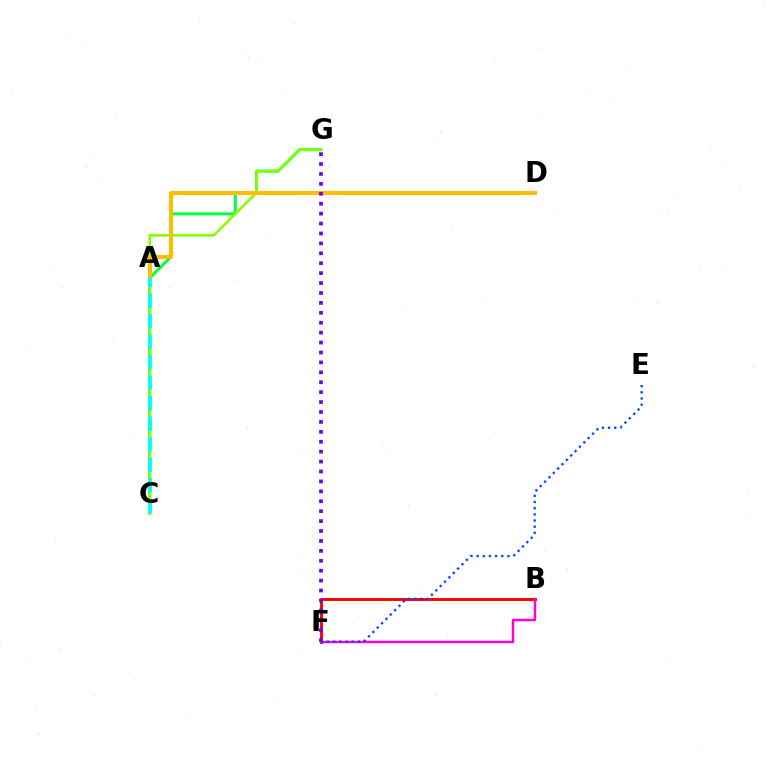{('C', 'G'): [{'color': '#00ff39', 'line_style': 'solid', 'thickness': 2.13}, {'color': '#84ff00', 'line_style': 'solid', 'thickness': 1.88}], ('A', 'D'): [{'color': '#ffbd00', 'line_style': 'solid', 'thickness': 2.94}], ('B', 'F'): [{'color': '#ff0000', 'line_style': 'solid', 'thickness': 2.1}, {'color': '#ff00cf', 'line_style': 'solid', 'thickness': 1.77}], ('A', 'C'): [{'color': '#00fff6', 'line_style': 'dashed', 'thickness': 2.79}], ('F', 'G'): [{'color': '#7200ff', 'line_style': 'dotted', 'thickness': 2.69}], ('E', 'F'): [{'color': '#004bff', 'line_style': 'dotted', 'thickness': 1.68}]}